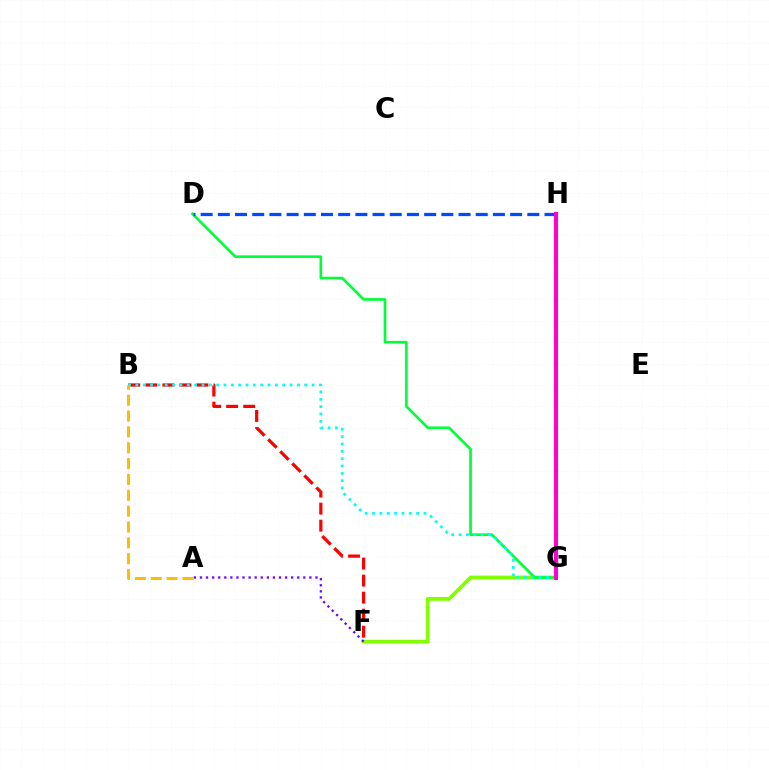{('F', 'G'): [{'color': '#84ff00', 'line_style': 'solid', 'thickness': 2.72}], ('D', 'G'): [{'color': '#00ff39', 'line_style': 'solid', 'thickness': 1.92}], ('B', 'F'): [{'color': '#ff0000', 'line_style': 'dashed', 'thickness': 2.31}], ('B', 'G'): [{'color': '#00fff6', 'line_style': 'dotted', 'thickness': 2.0}], ('D', 'H'): [{'color': '#004bff', 'line_style': 'dashed', 'thickness': 2.34}], ('G', 'H'): [{'color': '#ff00cf', 'line_style': 'solid', 'thickness': 2.97}], ('A', 'F'): [{'color': '#7200ff', 'line_style': 'dotted', 'thickness': 1.65}], ('A', 'B'): [{'color': '#ffbd00', 'line_style': 'dashed', 'thickness': 2.15}]}